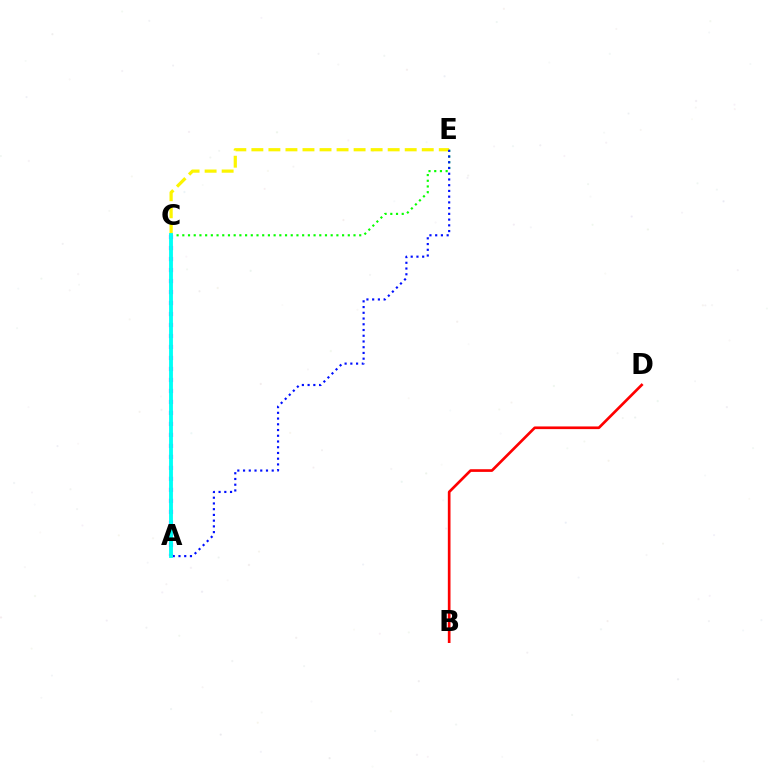{('C', 'E'): [{'color': '#08ff00', 'line_style': 'dotted', 'thickness': 1.55}, {'color': '#fcf500', 'line_style': 'dashed', 'thickness': 2.31}], ('B', 'D'): [{'color': '#ff0000', 'line_style': 'solid', 'thickness': 1.92}], ('A', 'C'): [{'color': '#ee00ff', 'line_style': 'dotted', 'thickness': 2.99}, {'color': '#00fff6', 'line_style': 'solid', 'thickness': 2.77}], ('A', 'E'): [{'color': '#0010ff', 'line_style': 'dotted', 'thickness': 1.56}]}